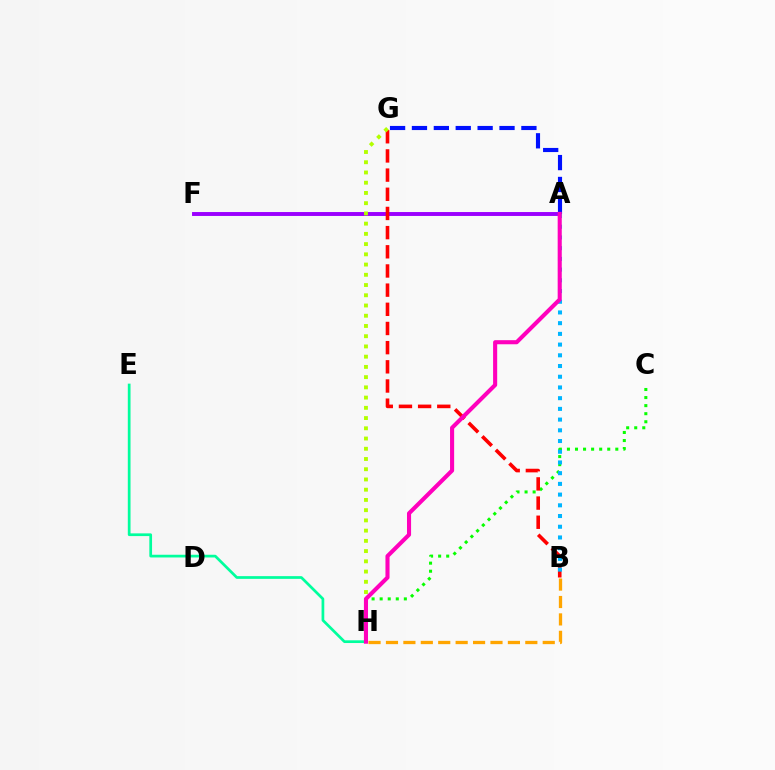{('C', 'H'): [{'color': '#08ff00', 'line_style': 'dotted', 'thickness': 2.19}], ('A', 'F'): [{'color': '#9b00ff', 'line_style': 'solid', 'thickness': 2.82}], ('B', 'H'): [{'color': '#ffa500', 'line_style': 'dashed', 'thickness': 2.37}], ('B', 'G'): [{'color': '#ff0000', 'line_style': 'dashed', 'thickness': 2.6}], ('E', 'H'): [{'color': '#00ff9d', 'line_style': 'solid', 'thickness': 1.96}], ('A', 'G'): [{'color': '#0010ff', 'line_style': 'dashed', 'thickness': 2.97}], ('G', 'H'): [{'color': '#b3ff00', 'line_style': 'dotted', 'thickness': 2.78}], ('A', 'B'): [{'color': '#00b5ff', 'line_style': 'dotted', 'thickness': 2.91}], ('A', 'H'): [{'color': '#ff00bd', 'line_style': 'solid', 'thickness': 2.94}]}